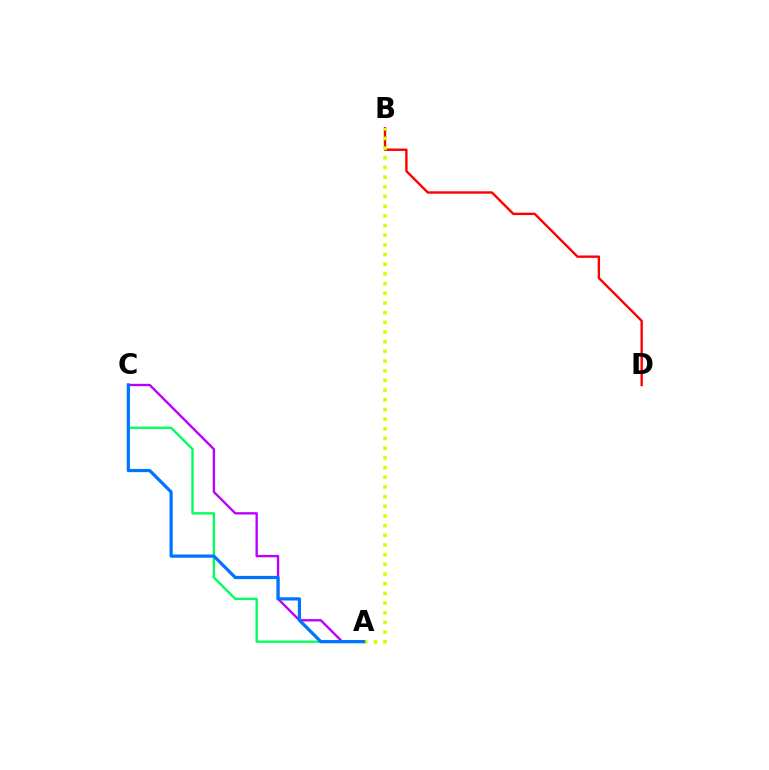{('A', 'C'): [{'color': '#b900ff', 'line_style': 'solid', 'thickness': 1.69}, {'color': '#00ff5c', 'line_style': 'solid', 'thickness': 1.71}, {'color': '#0074ff', 'line_style': 'solid', 'thickness': 2.32}], ('B', 'D'): [{'color': '#ff0000', 'line_style': 'solid', 'thickness': 1.72}], ('A', 'B'): [{'color': '#d1ff00', 'line_style': 'dotted', 'thickness': 2.63}]}